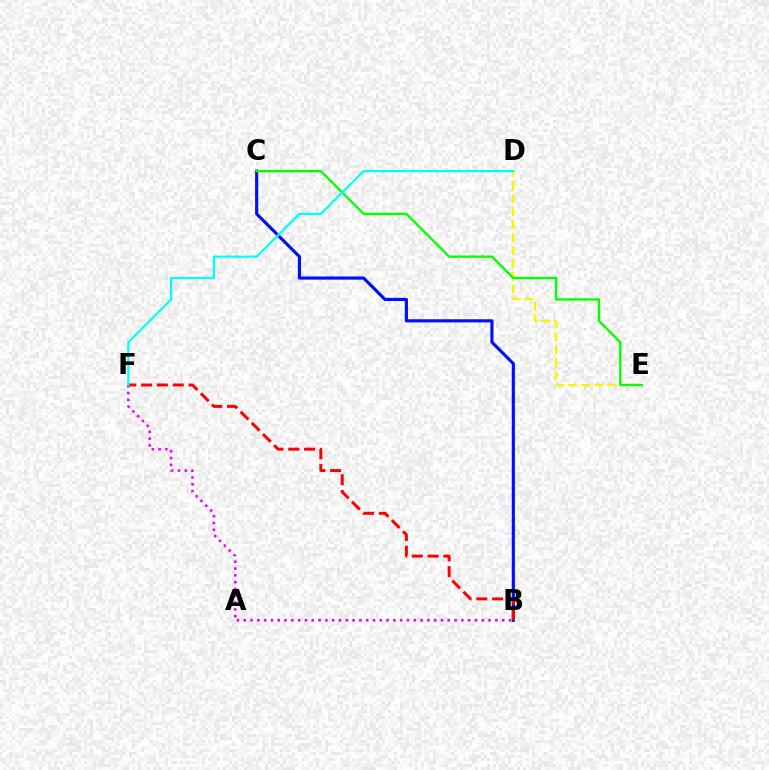{('B', 'C'): [{'color': '#0010ff', 'line_style': 'solid', 'thickness': 2.28}], ('D', 'E'): [{'color': '#fcf500', 'line_style': 'dashed', 'thickness': 1.76}], ('B', 'F'): [{'color': '#ee00ff', 'line_style': 'dotted', 'thickness': 1.85}, {'color': '#ff0000', 'line_style': 'dashed', 'thickness': 2.15}], ('C', 'E'): [{'color': '#08ff00', 'line_style': 'solid', 'thickness': 1.71}], ('D', 'F'): [{'color': '#00fff6', 'line_style': 'solid', 'thickness': 1.58}]}